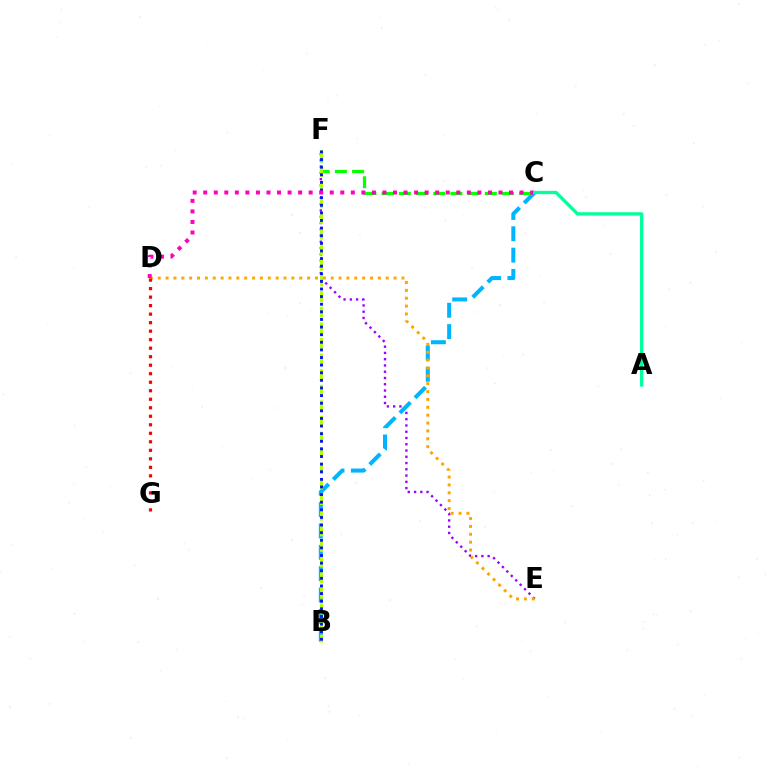{('E', 'F'): [{'color': '#9b00ff', 'line_style': 'dotted', 'thickness': 1.7}], ('B', 'C'): [{'color': '#00b5ff', 'line_style': 'dashed', 'thickness': 2.9}], ('C', 'F'): [{'color': '#08ff00', 'line_style': 'dashed', 'thickness': 2.34}], ('B', 'F'): [{'color': '#b3ff00', 'line_style': 'dashed', 'thickness': 2.12}, {'color': '#0010ff', 'line_style': 'dotted', 'thickness': 2.07}], ('D', 'E'): [{'color': '#ffa500', 'line_style': 'dotted', 'thickness': 2.14}], ('C', 'D'): [{'color': '#ff00bd', 'line_style': 'dotted', 'thickness': 2.86}], ('D', 'G'): [{'color': '#ff0000', 'line_style': 'dotted', 'thickness': 2.31}], ('A', 'C'): [{'color': '#00ff9d', 'line_style': 'solid', 'thickness': 2.38}]}